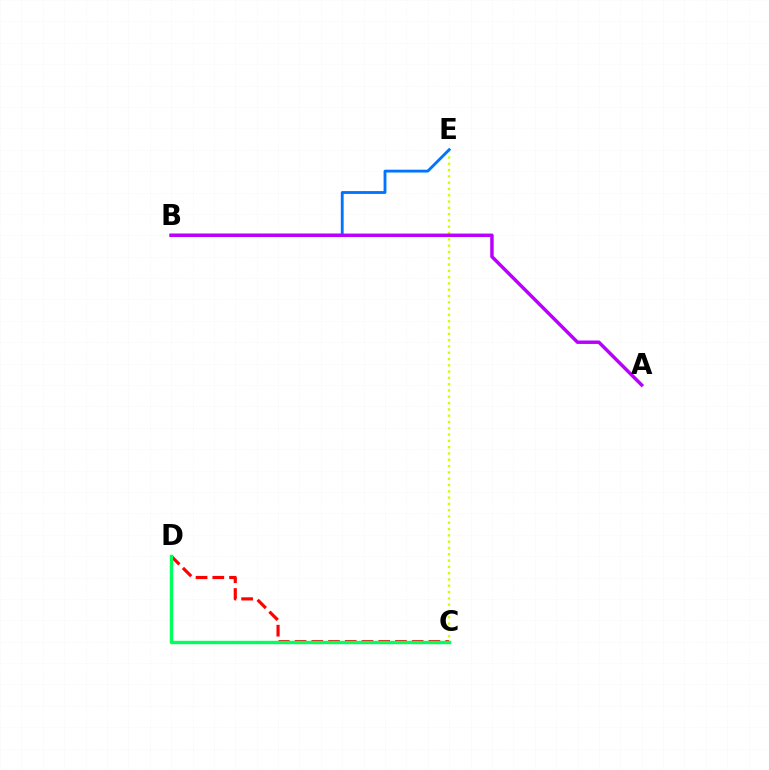{('C', 'D'): [{'color': '#ff0000', 'line_style': 'dashed', 'thickness': 2.27}, {'color': '#00ff5c', 'line_style': 'solid', 'thickness': 2.45}], ('C', 'E'): [{'color': '#d1ff00', 'line_style': 'dotted', 'thickness': 1.71}], ('B', 'E'): [{'color': '#0074ff', 'line_style': 'solid', 'thickness': 2.04}], ('A', 'B'): [{'color': '#b900ff', 'line_style': 'solid', 'thickness': 2.48}]}